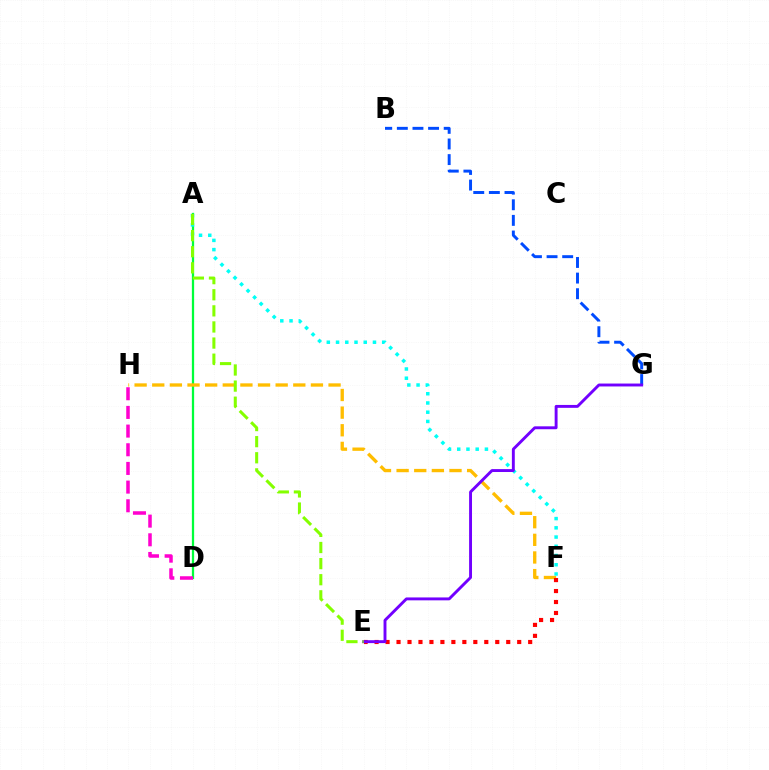{('A', 'D'): [{'color': '#00ff39', 'line_style': 'solid', 'thickness': 1.63}], ('F', 'H'): [{'color': '#ffbd00', 'line_style': 'dashed', 'thickness': 2.4}], ('D', 'H'): [{'color': '#ff00cf', 'line_style': 'dashed', 'thickness': 2.54}], ('E', 'F'): [{'color': '#ff0000', 'line_style': 'dotted', 'thickness': 2.98}], ('B', 'G'): [{'color': '#004bff', 'line_style': 'dashed', 'thickness': 2.12}], ('A', 'F'): [{'color': '#00fff6', 'line_style': 'dotted', 'thickness': 2.51}], ('E', 'G'): [{'color': '#7200ff', 'line_style': 'solid', 'thickness': 2.09}], ('A', 'E'): [{'color': '#84ff00', 'line_style': 'dashed', 'thickness': 2.19}]}